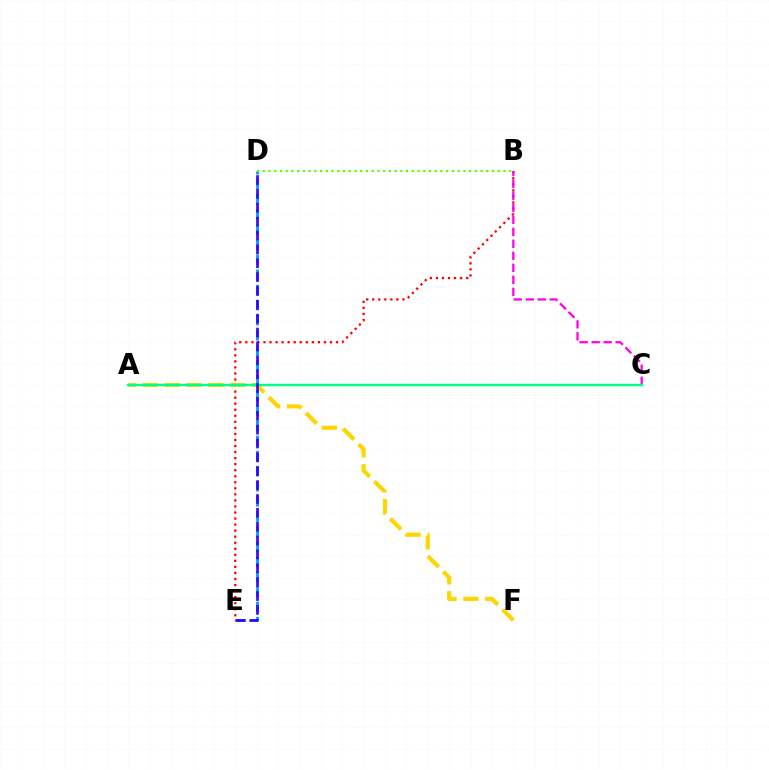{('B', 'E'): [{'color': '#ff0000', 'line_style': 'dotted', 'thickness': 1.64}], ('B', 'C'): [{'color': '#ff00ed', 'line_style': 'dashed', 'thickness': 1.63}], ('A', 'F'): [{'color': '#ffd500', 'line_style': 'dashed', 'thickness': 2.97}], ('D', 'E'): [{'color': '#009eff', 'line_style': 'dashed', 'thickness': 2.05}, {'color': '#3700ff', 'line_style': 'dashed', 'thickness': 1.88}], ('B', 'D'): [{'color': '#4fff00', 'line_style': 'dotted', 'thickness': 1.56}], ('A', 'C'): [{'color': '#00ff86', 'line_style': 'solid', 'thickness': 1.74}]}